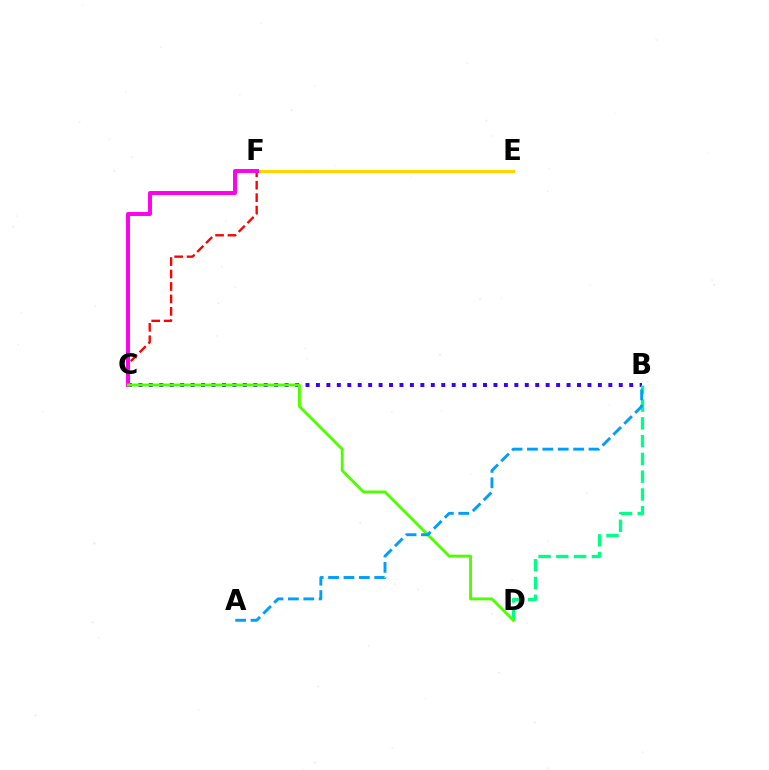{('E', 'F'): [{'color': '#ffd500', 'line_style': 'solid', 'thickness': 2.19}], ('C', 'F'): [{'color': '#ff0000', 'line_style': 'dashed', 'thickness': 1.69}, {'color': '#ff00ed', 'line_style': 'solid', 'thickness': 2.84}], ('B', 'C'): [{'color': '#3700ff', 'line_style': 'dotted', 'thickness': 2.84}], ('B', 'D'): [{'color': '#00ff86', 'line_style': 'dashed', 'thickness': 2.41}], ('C', 'D'): [{'color': '#4fff00', 'line_style': 'solid', 'thickness': 2.09}], ('A', 'B'): [{'color': '#009eff', 'line_style': 'dashed', 'thickness': 2.09}]}